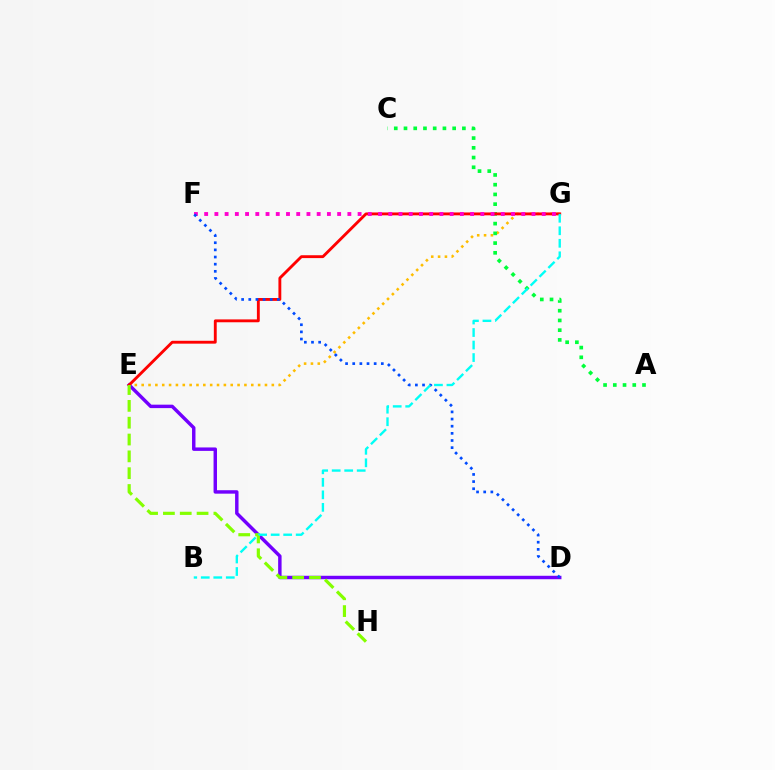{('D', 'E'): [{'color': '#7200ff', 'line_style': 'solid', 'thickness': 2.48}], ('E', 'G'): [{'color': '#ffbd00', 'line_style': 'dotted', 'thickness': 1.86}, {'color': '#ff0000', 'line_style': 'solid', 'thickness': 2.06}], ('A', 'C'): [{'color': '#00ff39', 'line_style': 'dotted', 'thickness': 2.64}], ('F', 'G'): [{'color': '#ff00cf', 'line_style': 'dotted', 'thickness': 2.78}], ('D', 'F'): [{'color': '#004bff', 'line_style': 'dotted', 'thickness': 1.94}], ('E', 'H'): [{'color': '#84ff00', 'line_style': 'dashed', 'thickness': 2.29}], ('B', 'G'): [{'color': '#00fff6', 'line_style': 'dashed', 'thickness': 1.7}]}